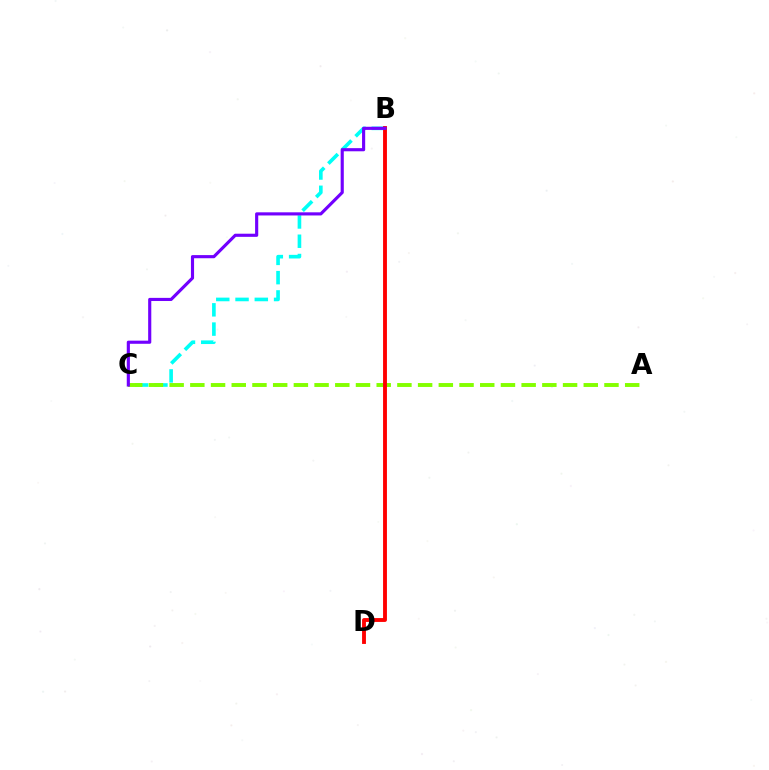{('B', 'C'): [{'color': '#00fff6', 'line_style': 'dashed', 'thickness': 2.62}, {'color': '#7200ff', 'line_style': 'solid', 'thickness': 2.26}], ('A', 'C'): [{'color': '#84ff00', 'line_style': 'dashed', 'thickness': 2.81}], ('B', 'D'): [{'color': '#ff0000', 'line_style': 'solid', 'thickness': 2.79}]}